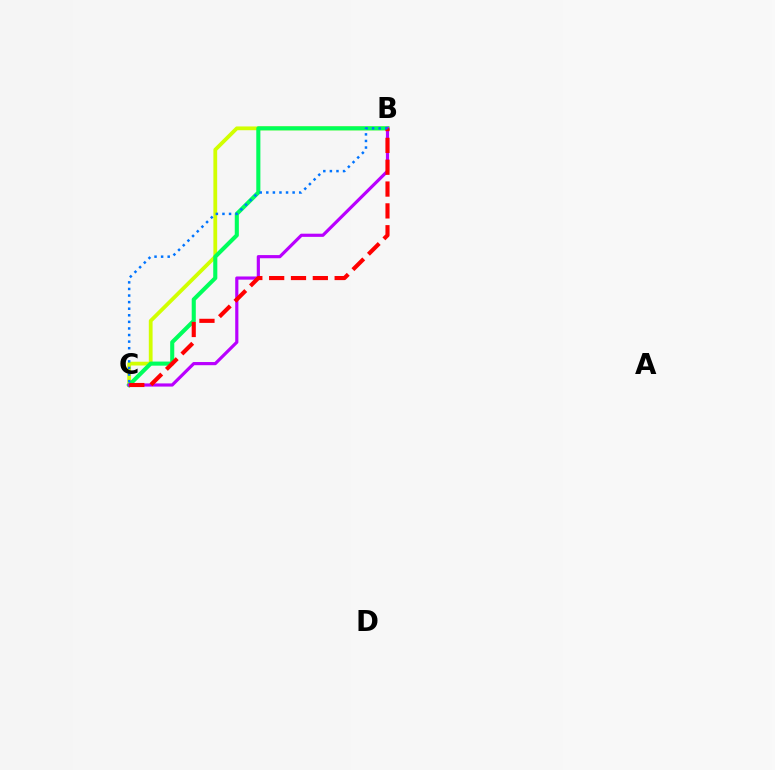{('B', 'C'): [{'color': '#d1ff00', 'line_style': 'solid', 'thickness': 2.72}, {'color': '#00ff5c', 'line_style': 'solid', 'thickness': 2.94}, {'color': '#b900ff', 'line_style': 'solid', 'thickness': 2.28}, {'color': '#ff0000', 'line_style': 'dashed', 'thickness': 2.97}, {'color': '#0074ff', 'line_style': 'dotted', 'thickness': 1.79}]}